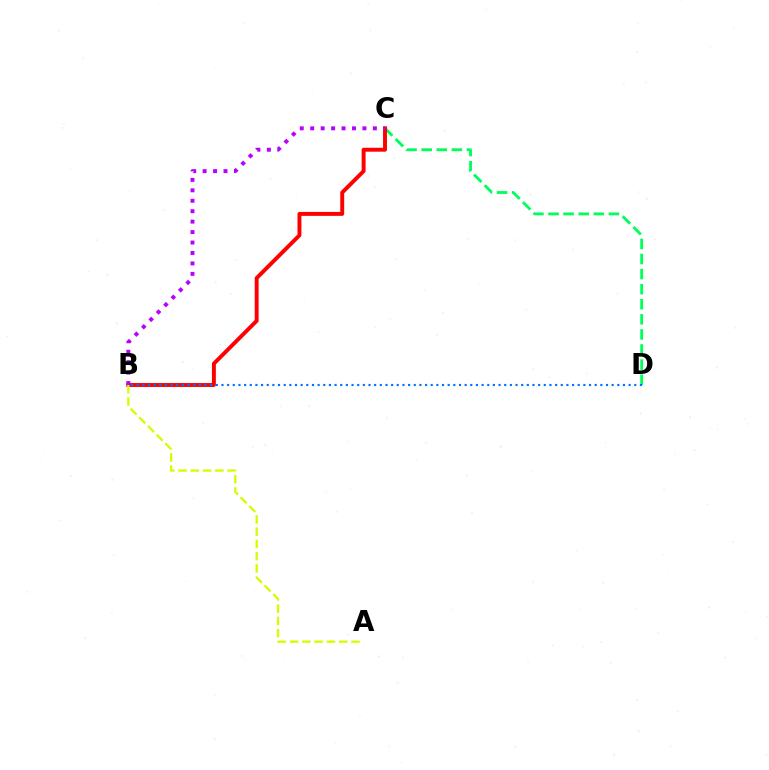{('C', 'D'): [{'color': '#00ff5c', 'line_style': 'dashed', 'thickness': 2.05}], ('B', 'C'): [{'color': '#ff0000', 'line_style': 'solid', 'thickness': 2.83}, {'color': '#b900ff', 'line_style': 'dotted', 'thickness': 2.84}], ('A', 'B'): [{'color': '#d1ff00', 'line_style': 'dashed', 'thickness': 1.67}], ('B', 'D'): [{'color': '#0074ff', 'line_style': 'dotted', 'thickness': 1.54}]}